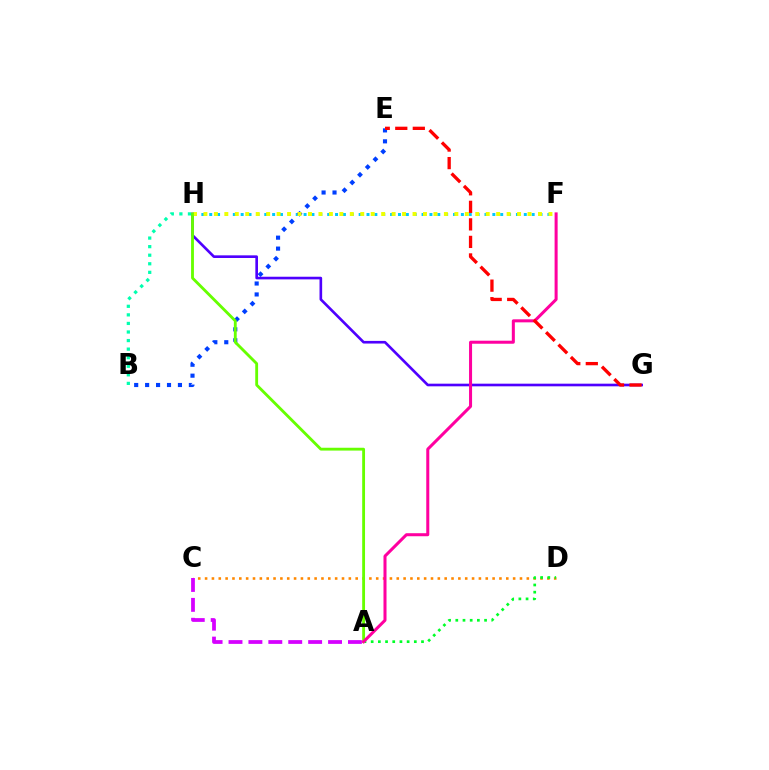{('F', 'H'): [{'color': '#00c7ff', 'line_style': 'dotted', 'thickness': 2.14}, {'color': '#eeff00', 'line_style': 'dotted', 'thickness': 2.84}], ('B', 'E'): [{'color': '#003fff', 'line_style': 'dotted', 'thickness': 2.97}], ('G', 'H'): [{'color': '#4f00ff', 'line_style': 'solid', 'thickness': 1.9}], ('C', 'D'): [{'color': '#ff8800', 'line_style': 'dotted', 'thickness': 1.86}], ('A', 'D'): [{'color': '#00ff27', 'line_style': 'dotted', 'thickness': 1.95}], ('A', 'H'): [{'color': '#66ff00', 'line_style': 'solid', 'thickness': 2.05}], ('A', 'F'): [{'color': '#ff00a0', 'line_style': 'solid', 'thickness': 2.18}], ('E', 'G'): [{'color': '#ff0000', 'line_style': 'dashed', 'thickness': 2.38}], ('B', 'H'): [{'color': '#00ffaf', 'line_style': 'dotted', 'thickness': 2.33}], ('A', 'C'): [{'color': '#d600ff', 'line_style': 'dashed', 'thickness': 2.7}]}